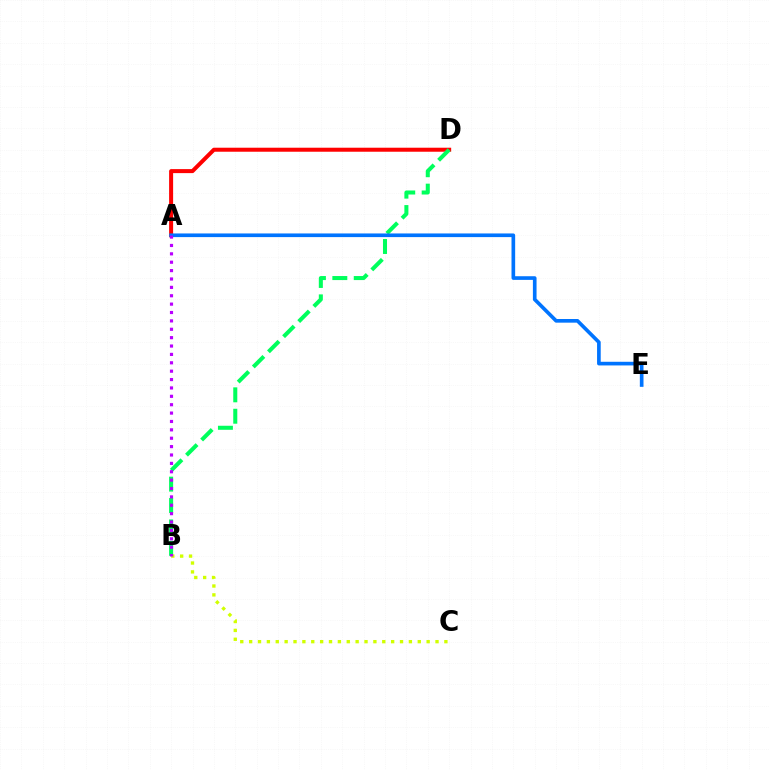{('A', 'D'): [{'color': '#ff0000', 'line_style': 'solid', 'thickness': 2.89}], ('B', 'D'): [{'color': '#00ff5c', 'line_style': 'dashed', 'thickness': 2.91}], ('B', 'C'): [{'color': '#d1ff00', 'line_style': 'dotted', 'thickness': 2.41}], ('A', 'E'): [{'color': '#0074ff', 'line_style': 'solid', 'thickness': 2.63}], ('A', 'B'): [{'color': '#b900ff', 'line_style': 'dotted', 'thickness': 2.28}]}